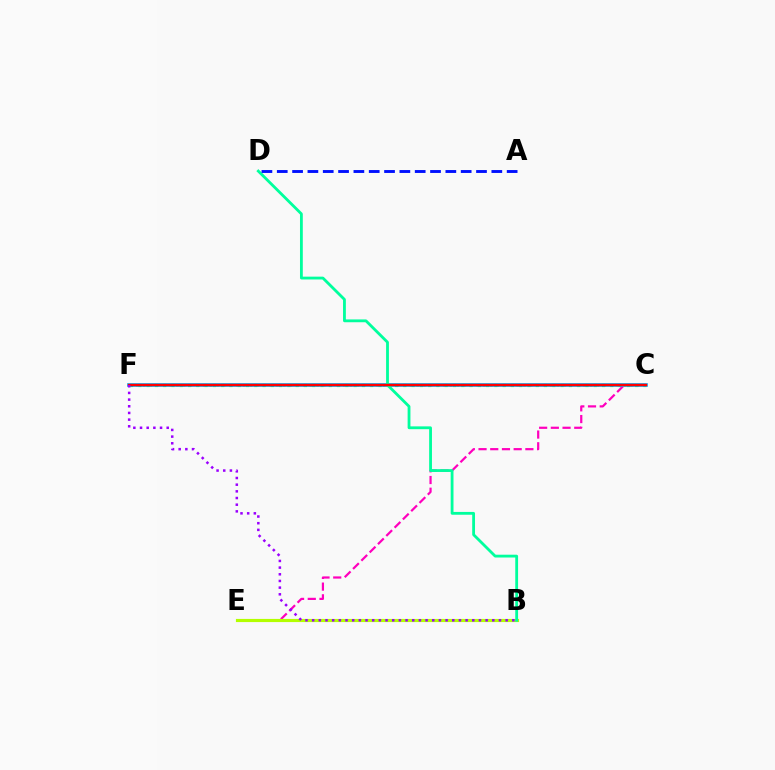{('C', 'F'): [{'color': '#ffa500', 'line_style': 'dotted', 'thickness': 1.81}, {'color': '#08ff00', 'line_style': 'dotted', 'thickness': 2.25}, {'color': '#00b5ff', 'line_style': 'solid', 'thickness': 2.62}, {'color': '#ff0000', 'line_style': 'solid', 'thickness': 1.76}], ('C', 'E'): [{'color': '#ff00bd', 'line_style': 'dashed', 'thickness': 1.59}], ('B', 'E'): [{'color': '#b3ff00', 'line_style': 'solid', 'thickness': 2.27}], ('B', 'D'): [{'color': '#00ff9d', 'line_style': 'solid', 'thickness': 2.02}], ('A', 'D'): [{'color': '#0010ff', 'line_style': 'dashed', 'thickness': 2.08}], ('B', 'F'): [{'color': '#9b00ff', 'line_style': 'dotted', 'thickness': 1.81}]}